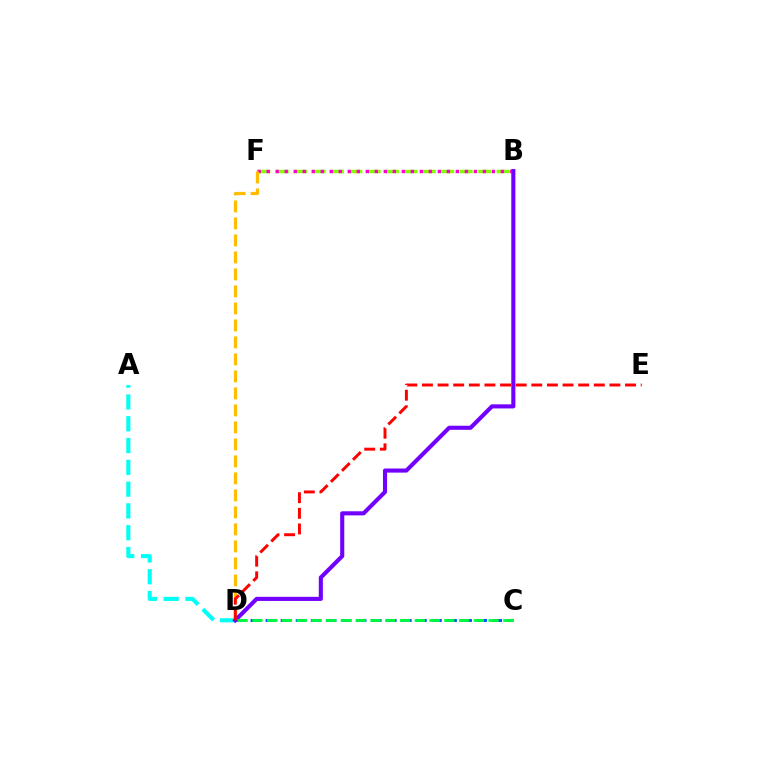{('B', 'F'): [{'color': '#84ff00', 'line_style': 'dashed', 'thickness': 2.5}, {'color': '#ff00cf', 'line_style': 'dotted', 'thickness': 2.45}], ('A', 'D'): [{'color': '#00fff6', 'line_style': 'dashed', 'thickness': 2.96}], ('C', 'D'): [{'color': '#004bff', 'line_style': 'dashed', 'thickness': 2.05}, {'color': '#00ff39', 'line_style': 'dashed', 'thickness': 2.01}], ('D', 'F'): [{'color': '#ffbd00', 'line_style': 'dashed', 'thickness': 2.31}], ('B', 'D'): [{'color': '#7200ff', 'line_style': 'solid', 'thickness': 2.95}], ('D', 'E'): [{'color': '#ff0000', 'line_style': 'dashed', 'thickness': 2.12}]}